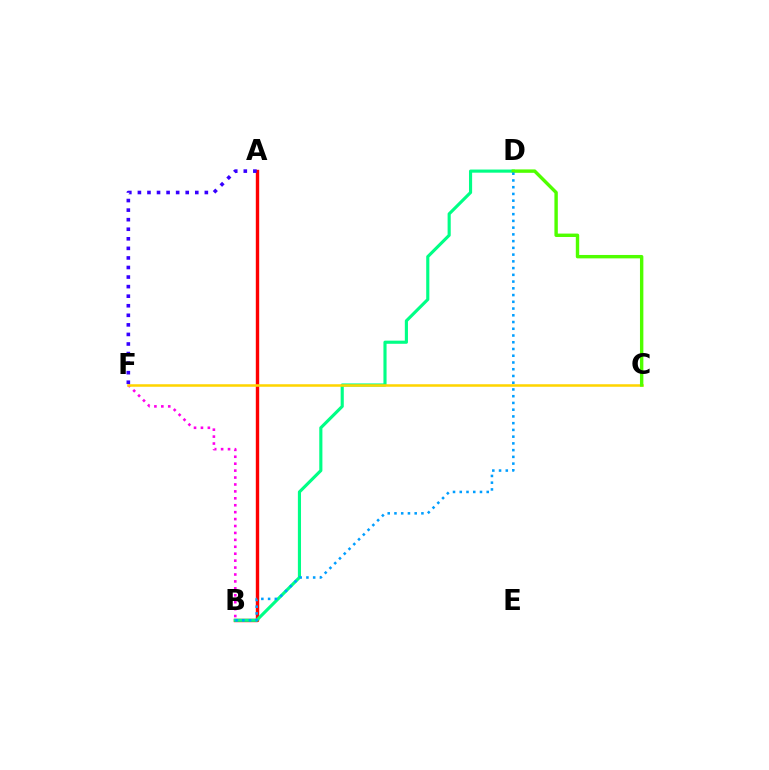{('A', 'B'): [{'color': '#ff0000', 'line_style': 'solid', 'thickness': 2.44}], ('B', 'D'): [{'color': '#00ff86', 'line_style': 'solid', 'thickness': 2.25}, {'color': '#009eff', 'line_style': 'dotted', 'thickness': 1.83}], ('B', 'F'): [{'color': '#ff00ed', 'line_style': 'dotted', 'thickness': 1.88}], ('C', 'F'): [{'color': '#ffd500', 'line_style': 'solid', 'thickness': 1.82}], ('C', 'D'): [{'color': '#4fff00', 'line_style': 'solid', 'thickness': 2.45}], ('A', 'F'): [{'color': '#3700ff', 'line_style': 'dotted', 'thickness': 2.6}]}